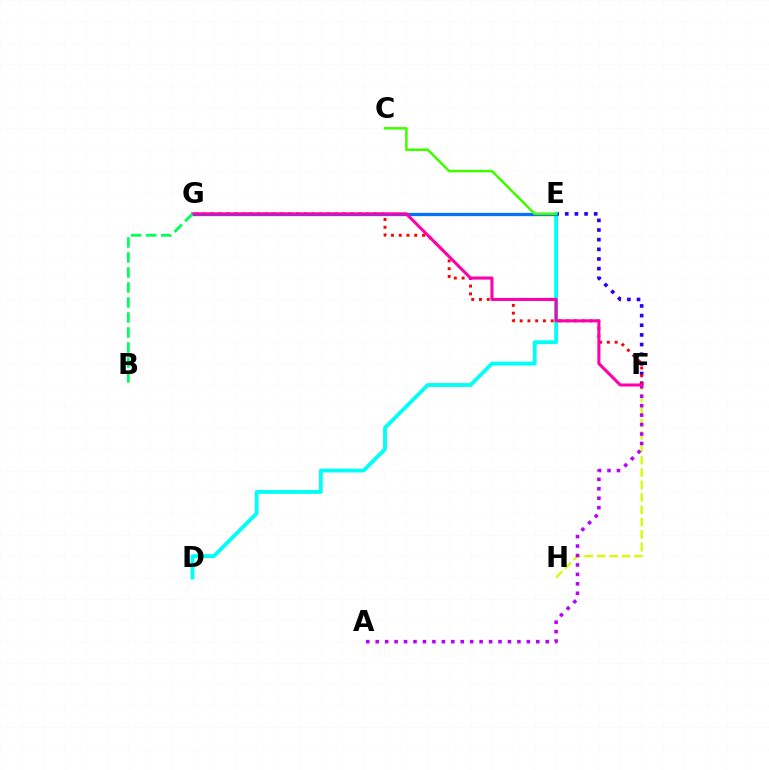{('E', 'G'): [{'color': '#ff9400', 'line_style': 'solid', 'thickness': 2.33}, {'color': '#0074ff', 'line_style': 'solid', 'thickness': 2.3}], ('E', 'F'): [{'color': '#2500ff', 'line_style': 'dotted', 'thickness': 2.62}], ('F', 'H'): [{'color': '#d1ff00', 'line_style': 'dashed', 'thickness': 1.68}], ('D', 'E'): [{'color': '#00fff6', 'line_style': 'solid', 'thickness': 2.77}], ('F', 'G'): [{'color': '#ff0000', 'line_style': 'dotted', 'thickness': 2.11}, {'color': '#ff00ac', 'line_style': 'solid', 'thickness': 2.2}], ('A', 'F'): [{'color': '#b900ff', 'line_style': 'dotted', 'thickness': 2.57}], ('C', 'E'): [{'color': '#3dff00', 'line_style': 'solid', 'thickness': 1.82}], ('B', 'G'): [{'color': '#00ff5c', 'line_style': 'dashed', 'thickness': 2.04}]}